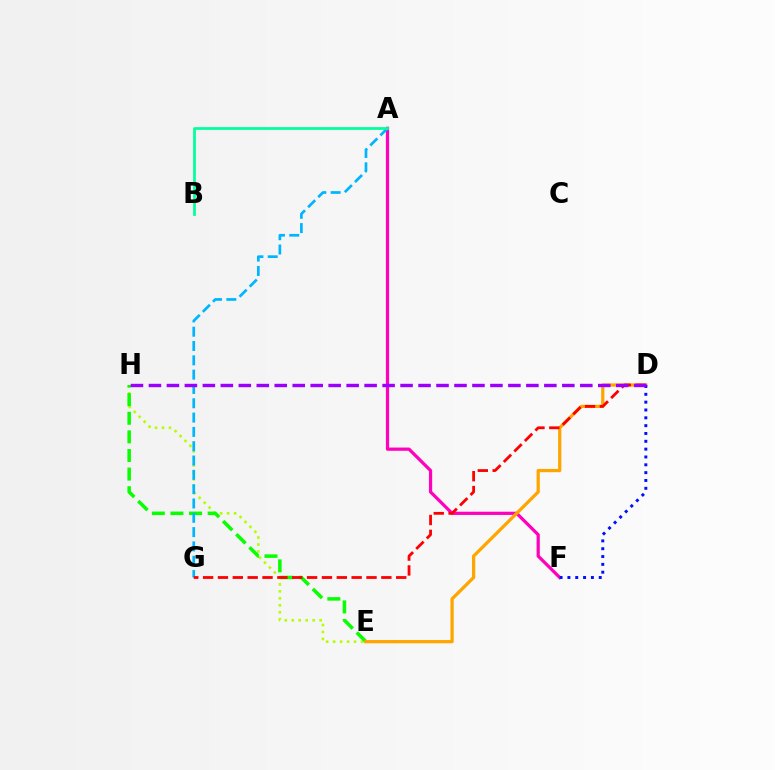{('E', 'H'): [{'color': '#b3ff00', 'line_style': 'dotted', 'thickness': 1.89}, {'color': '#08ff00', 'line_style': 'dashed', 'thickness': 2.53}], ('A', 'F'): [{'color': '#ff00bd', 'line_style': 'solid', 'thickness': 2.32}], ('A', 'G'): [{'color': '#00b5ff', 'line_style': 'dashed', 'thickness': 1.94}], ('D', 'E'): [{'color': '#ffa500', 'line_style': 'solid', 'thickness': 2.34}], ('D', 'G'): [{'color': '#ff0000', 'line_style': 'dashed', 'thickness': 2.02}], ('D', 'F'): [{'color': '#0010ff', 'line_style': 'dotted', 'thickness': 2.13}], ('D', 'H'): [{'color': '#9b00ff', 'line_style': 'dashed', 'thickness': 2.44}], ('A', 'B'): [{'color': '#00ff9d', 'line_style': 'solid', 'thickness': 1.97}]}